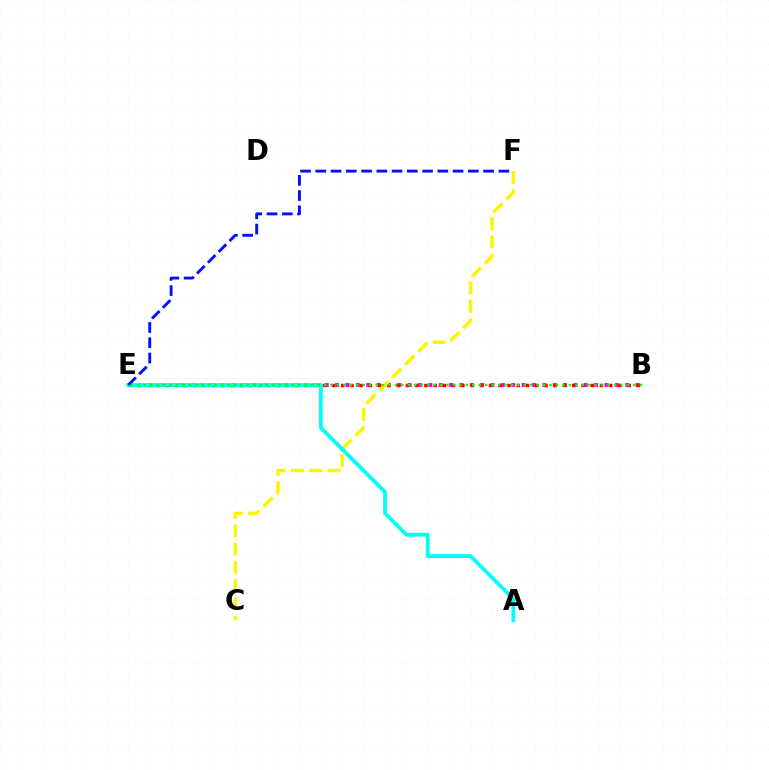{('B', 'E'): [{'color': '#ee00ff', 'line_style': 'dotted', 'thickness': 2.81}, {'color': '#ff0000', 'line_style': 'dotted', 'thickness': 2.51}, {'color': '#08ff00', 'line_style': 'dotted', 'thickness': 1.75}], ('C', 'F'): [{'color': '#fcf500', 'line_style': 'dashed', 'thickness': 2.49}], ('A', 'E'): [{'color': '#00fff6', 'line_style': 'solid', 'thickness': 2.71}], ('E', 'F'): [{'color': '#0010ff', 'line_style': 'dashed', 'thickness': 2.07}]}